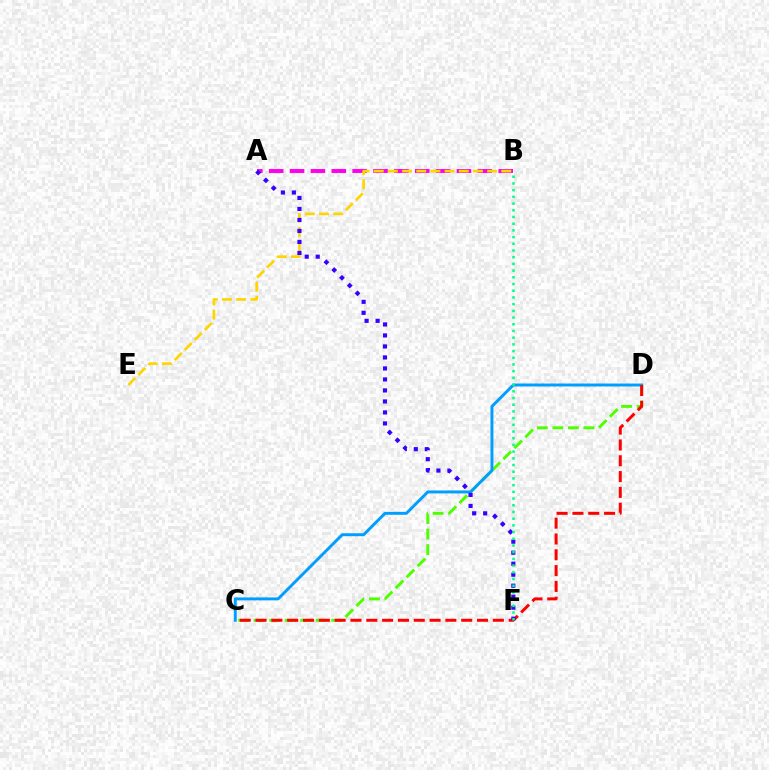{('C', 'D'): [{'color': '#4fff00', 'line_style': 'dashed', 'thickness': 2.11}, {'color': '#009eff', 'line_style': 'solid', 'thickness': 2.11}, {'color': '#ff0000', 'line_style': 'dashed', 'thickness': 2.15}], ('A', 'B'): [{'color': '#ff00ed', 'line_style': 'dashed', 'thickness': 2.83}], ('B', 'E'): [{'color': '#ffd500', 'line_style': 'dashed', 'thickness': 1.92}], ('A', 'F'): [{'color': '#3700ff', 'line_style': 'dotted', 'thickness': 2.99}], ('B', 'F'): [{'color': '#00ff86', 'line_style': 'dotted', 'thickness': 1.82}]}